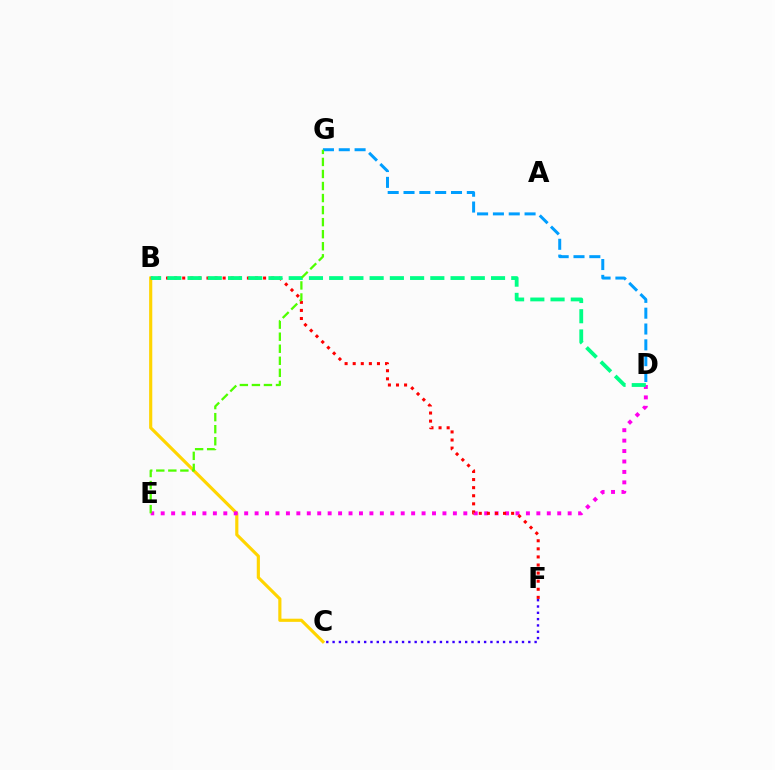{('C', 'F'): [{'color': '#3700ff', 'line_style': 'dotted', 'thickness': 1.72}], ('D', 'G'): [{'color': '#009eff', 'line_style': 'dashed', 'thickness': 2.15}], ('B', 'C'): [{'color': '#ffd500', 'line_style': 'solid', 'thickness': 2.27}], ('D', 'E'): [{'color': '#ff00ed', 'line_style': 'dotted', 'thickness': 2.84}], ('B', 'F'): [{'color': '#ff0000', 'line_style': 'dotted', 'thickness': 2.2}], ('B', 'D'): [{'color': '#00ff86', 'line_style': 'dashed', 'thickness': 2.75}], ('E', 'G'): [{'color': '#4fff00', 'line_style': 'dashed', 'thickness': 1.64}]}